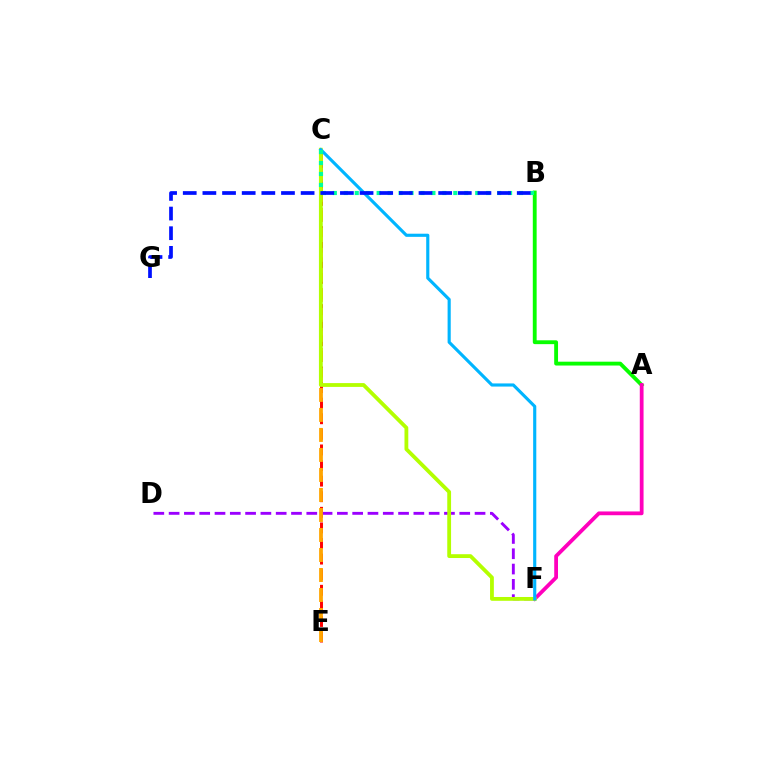{('A', 'B'): [{'color': '#08ff00', 'line_style': 'solid', 'thickness': 2.77}], ('C', 'E'): [{'color': '#ff0000', 'line_style': 'dashed', 'thickness': 2.12}, {'color': '#ffa500', 'line_style': 'dashed', 'thickness': 2.72}], ('D', 'F'): [{'color': '#9b00ff', 'line_style': 'dashed', 'thickness': 2.08}], ('A', 'F'): [{'color': '#ff00bd', 'line_style': 'solid', 'thickness': 2.72}], ('C', 'F'): [{'color': '#b3ff00', 'line_style': 'solid', 'thickness': 2.74}, {'color': '#00b5ff', 'line_style': 'solid', 'thickness': 2.26}], ('B', 'C'): [{'color': '#00ff9d', 'line_style': 'dotted', 'thickness': 2.98}], ('B', 'G'): [{'color': '#0010ff', 'line_style': 'dashed', 'thickness': 2.67}]}